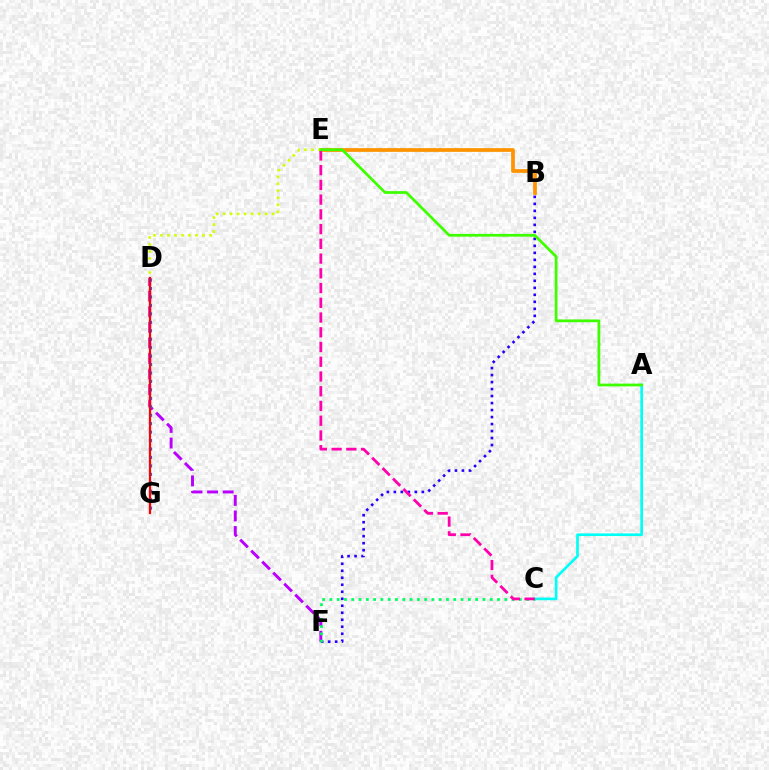{('B', 'E'): [{'color': '#ff9400', 'line_style': 'solid', 'thickness': 2.69}], ('D', 'F'): [{'color': '#b900ff', 'line_style': 'dashed', 'thickness': 2.12}], ('B', 'F'): [{'color': '#2500ff', 'line_style': 'dotted', 'thickness': 1.9}], ('A', 'C'): [{'color': '#00fff6', 'line_style': 'solid', 'thickness': 1.92}], ('C', 'F'): [{'color': '#00ff5c', 'line_style': 'dotted', 'thickness': 1.98}], ('C', 'E'): [{'color': '#ff00ac', 'line_style': 'dashed', 'thickness': 2.0}], ('D', 'G'): [{'color': '#0074ff', 'line_style': 'dotted', 'thickness': 2.29}, {'color': '#ff0000', 'line_style': 'solid', 'thickness': 1.62}], ('D', 'E'): [{'color': '#d1ff00', 'line_style': 'dotted', 'thickness': 1.9}], ('A', 'E'): [{'color': '#3dff00', 'line_style': 'solid', 'thickness': 1.98}]}